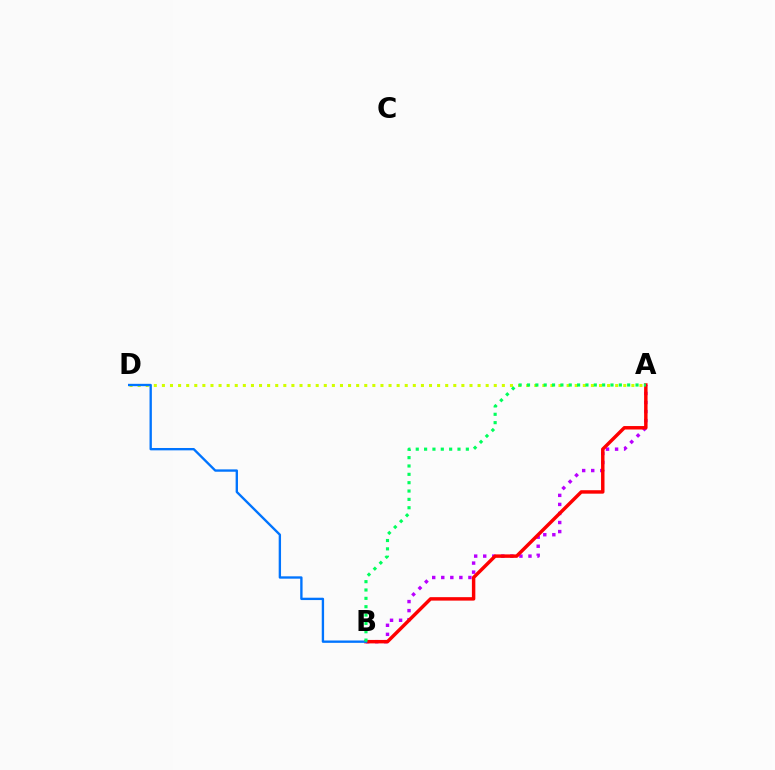{('A', 'D'): [{'color': '#d1ff00', 'line_style': 'dotted', 'thickness': 2.2}], ('A', 'B'): [{'color': '#b900ff', 'line_style': 'dotted', 'thickness': 2.46}, {'color': '#ff0000', 'line_style': 'solid', 'thickness': 2.48}, {'color': '#00ff5c', 'line_style': 'dotted', 'thickness': 2.27}], ('B', 'D'): [{'color': '#0074ff', 'line_style': 'solid', 'thickness': 1.69}]}